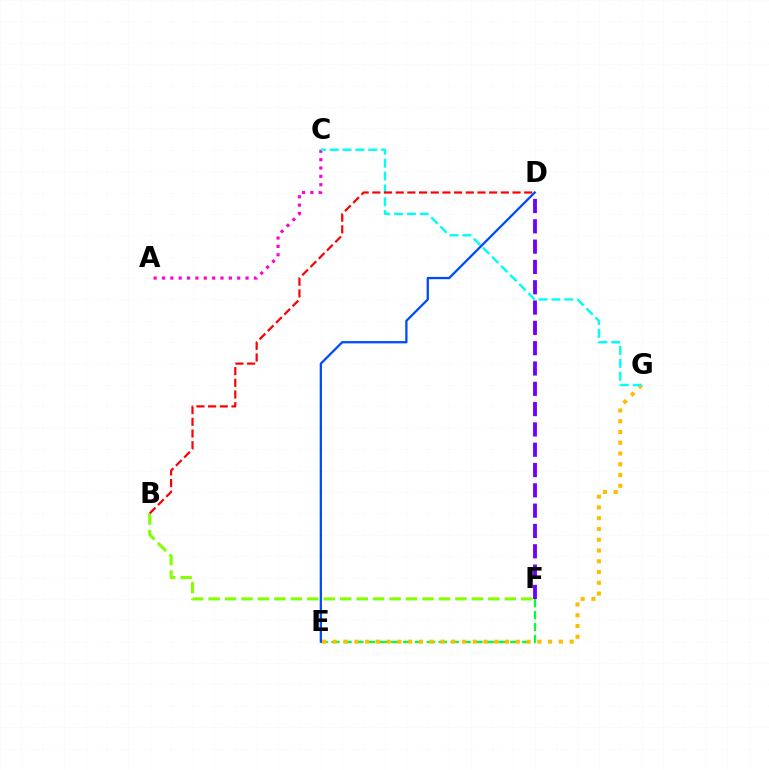{('E', 'F'): [{'color': '#00ff39', 'line_style': 'dashed', 'thickness': 1.62}], ('A', 'C'): [{'color': '#ff00cf', 'line_style': 'dotted', 'thickness': 2.27}], ('E', 'G'): [{'color': '#ffbd00', 'line_style': 'dotted', 'thickness': 2.92}], ('D', 'F'): [{'color': '#7200ff', 'line_style': 'dashed', 'thickness': 2.76}], ('C', 'G'): [{'color': '#00fff6', 'line_style': 'dashed', 'thickness': 1.75}], ('D', 'E'): [{'color': '#004bff', 'line_style': 'solid', 'thickness': 1.65}], ('B', 'F'): [{'color': '#84ff00', 'line_style': 'dashed', 'thickness': 2.24}], ('B', 'D'): [{'color': '#ff0000', 'line_style': 'dashed', 'thickness': 1.59}]}